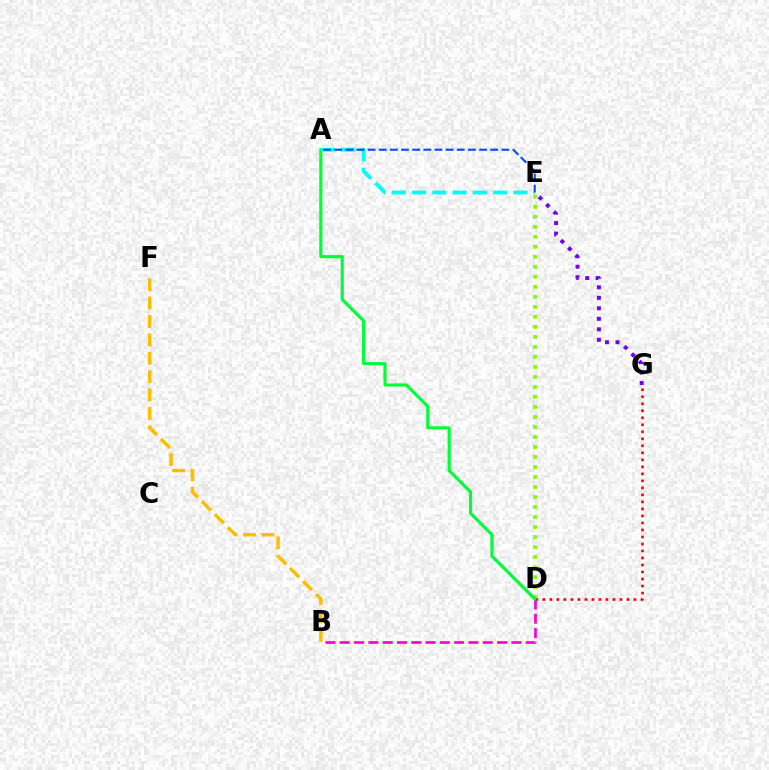{('B', 'F'): [{'color': '#ffbd00', 'line_style': 'dashed', 'thickness': 2.49}], ('D', 'E'): [{'color': '#84ff00', 'line_style': 'dotted', 'thickness': 2.72}], ('D', 'G'): [{'color': '#ff0000', 'line_style': 'dotted', 'thickness': 1.9}], ('E', 'G'): [{'color': '#7200ff', 'line_style': 'dotted', 'thickness': 2.85}], ('B', 'D'): [{'color': '#ff00cf', 'line_style': 'dashed', 'thickness': 1.94}], ('A', 'D'): [{'color': '#00ff39', 'line_style': 'solid', 'thickness': 2.26}], ('A', 'E'): [{'color': '#00fff6', 'line_style': 'dashed', 'thickness': 2.75}, {'color': '#004bff', 'line_style': 'dashed', 'thickness': 1.51}]}